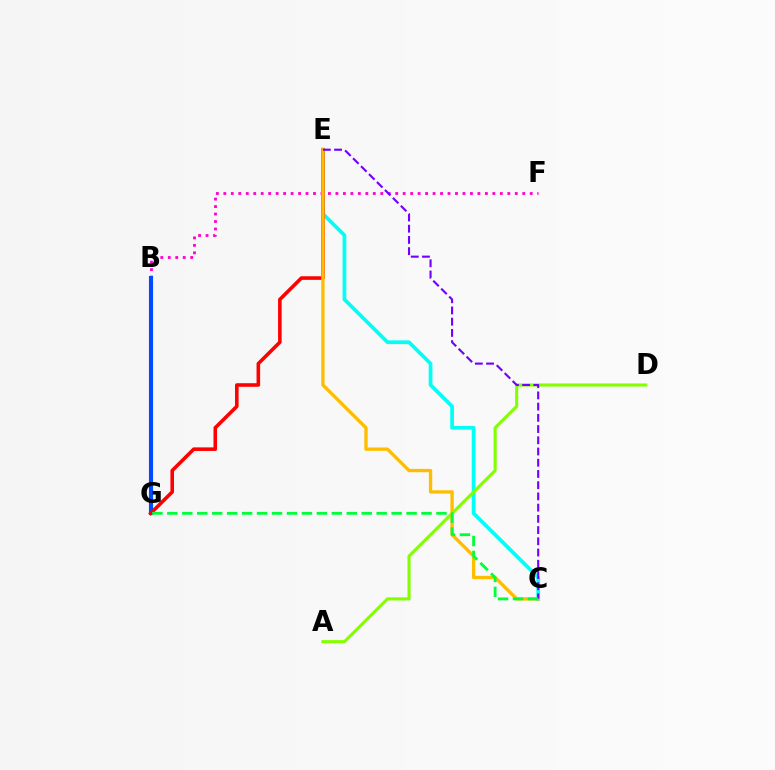{('C', 'E'): [{'color': '#00fff6', 'line_style': 'solid', 'thickness': 2.69}, {'color': '#ffbd00', 'line_style': 'solid', 'thickness': 2.4}, {'color': '#7200ff', 'line_style': 'dashed', 'thickness': 1.52}], ('A', 'D'): [{'color': '#84ff00', 'line_style': 'solid', 'thickness': 2.24}], ('B', 'F'): [{'color': '#ff00cf', 'line_style': 'dotted', 'thickness': 2.03}], ('B', 'G'): [{'color': '#004bff', 'line_style': 'solid', 'thickness': 2.96}], ('E', 'G'): [{'color': '#ff0000', 'line_style': 'solid', 'thickness': 2.58}], ('C', 'G'): [{'color': '#00ff39', 'line_style': 'dashed', 'thickness': 2.03}]}